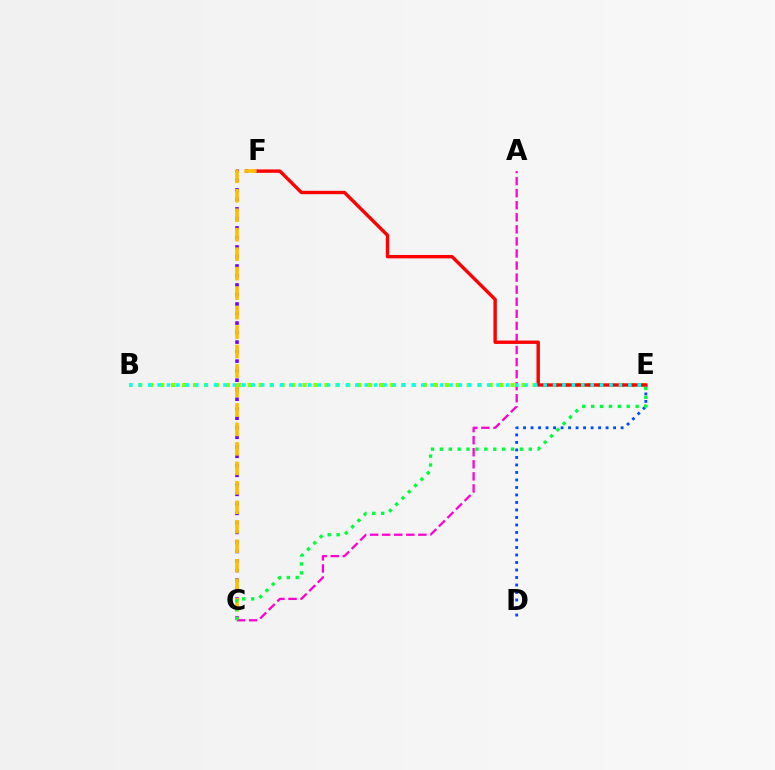{('D', 'E'): [{'color': '#004bff', 'line_style': 'dotted', 'thickness': 2.04}], ('C', 'F'): [{'color': '#7200ff', 'line_style': 'dotted', 'thickness': 2.59}, {'color': '#ffbd00', 'line_style': 'dashed', 'thickness': 2.65}], ('A', 'C'): [{'color': '#ff00cf', 'line_style': 'dashed', 'thickness': 1.64}], ('B', 'E'): [{'color': '#84ff00', 'line_style': 'dotted', 'thickness': 2.97}, {'color': '#00fff6', 'line_style': 'dotted', 'thickness': 2.56}], ('E', 'F'): [{'color': '#ff0000', 'line_style': 'solid', 'thickness': 2.44}], ('C', 'E'): [{'color': '#00ff39', 'line_style': 'dotted', 'thickness': 2.42}]}